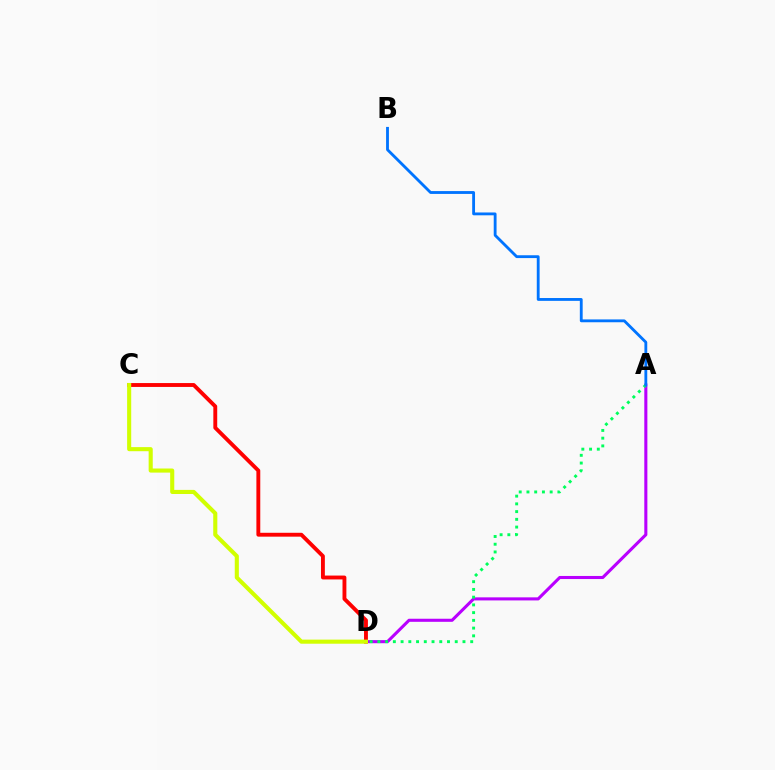{('A', 'D'): [{'color': '#b900ff', 'line_style': 'solid', 'thickness': 2.21}, {'color': '#00ff5c', 'line_style': 'dotted', 'thickness': 2.1}], ('C', 'D'): [{'color': '#ff0000', 'line_style': 'solid', 'thickness': 2.79}, {'color': '#d1ff00', 'line_style': 'solid', 'thickness': 2.95}], ('A', 'B'): [{'color': '#0074ff', 'line_style': 'solid', 'thickness': 2.04}]}